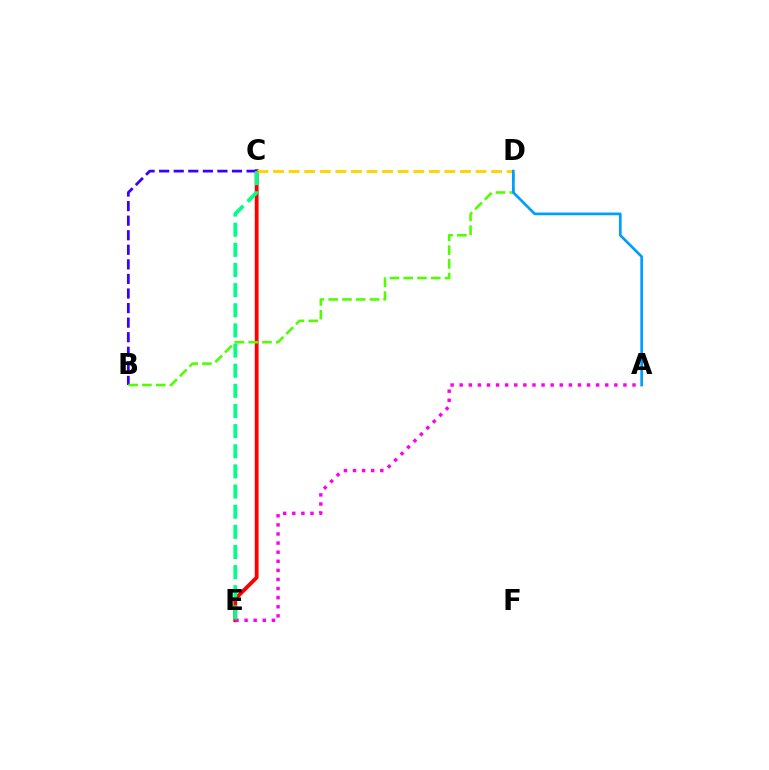{('C', 'E'): [{'color': '#ff0000', 'line_style': 'solid', 'thickness': 2.75}, {'color': '#00ff86', 'line_style': 'dashed', 'thickness': 2.74}], ('C', 'D'): [{'color': '#ffd500', 'line_style': 'dashed', 'thickness': 2.12}], ('B', 'C'): [{'color': '#3700ff', 'line_style': 'dashed', 'thickness': 1.98}], ('B', 'D'): [{'color': '#4fff00', 'line_style': 'dashed', 'thickness': 1.87}], ('A', 'E'): [{'color': '#ff00ed', 'line_style': 'dotted', 'thickness': 2.47}], ('A', 'D'): [{'color': '#009eff', 'line_style': 'solid', 'thickness': 1.95}]}